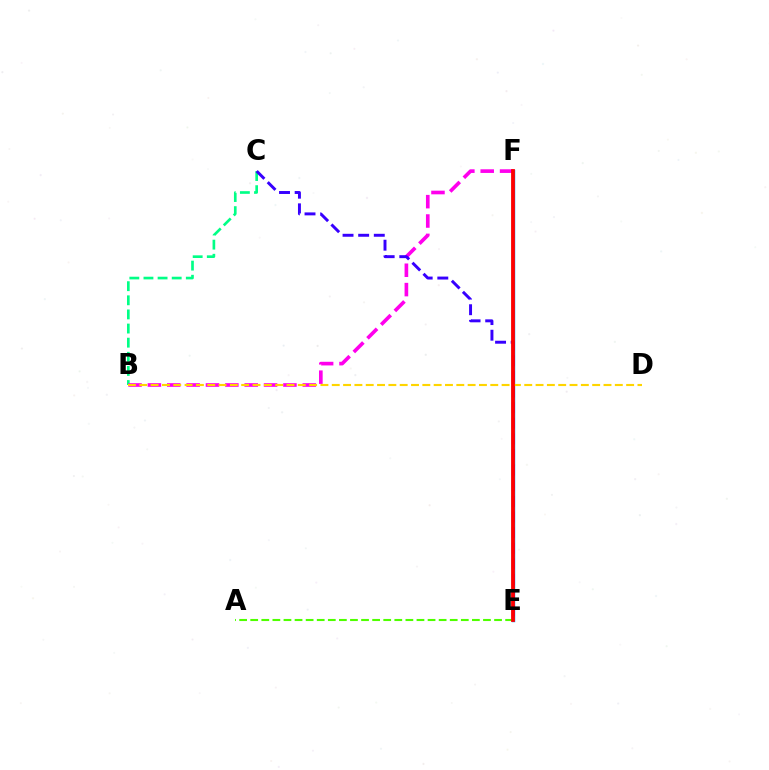{('B', 'C'): [{'color': '#00ff86', 'line_style': 'dashed', 'thickness': 1.92}], ('E', 'F'): [{'color': '#009eff', 'line_style': 'solid', 'thickness': 2.47}, {'color': '#ff0000', 'line_style': 'solid', 'thickness': 2.73}], ('B', 'F'): [{'color': '#ff00ed', 'line_style': 'dashed', 'thickness': 2.63}], ('C', 'E'): [{'color': '#3700ff', 'line_style': 'dashed', 'thickness': 2.12}], ('A', 'E'): [{'color': '#4fff00', 'line_style': 'dashed', 'thickness': 1.51}], ('B', 'D'): [{'color': '#ffd500', 'line_style': 'dashed', 'thickness': 1.54}]}